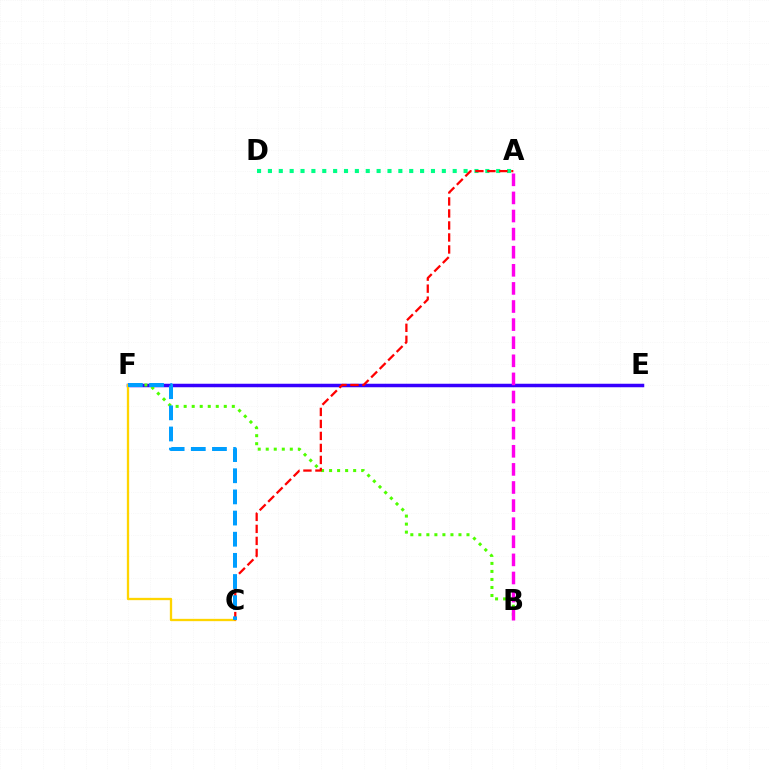{('E', 'F'): [{'color': '#3700ff', 'line_style': 'solid', 'thickness': 2.52}], ('A', 'D'): [{'color': '#00ff86', 'line_style': 'dotted', 'thickness': 2.95}], ('B', 'F'): [{'color': '#4fff00', 'line_style': 'dotted', 'thickness': 2.18}], ('C', 'F'): [{'color': '#ffd500', 'line_style': 'solid', 'thickness': 1.66}, {'color': '#009eff', 'line_style': 'dashed', 'thickness': 2.87}], ('A', 'C'): [{'color': '#ff0000', 'line_style': 'dashed', 'thickness': 1.63}], ('A', 'B'): [{'color': '#ff00ed', 'line_style': 'dashed', 'thickness': 2.46}]}